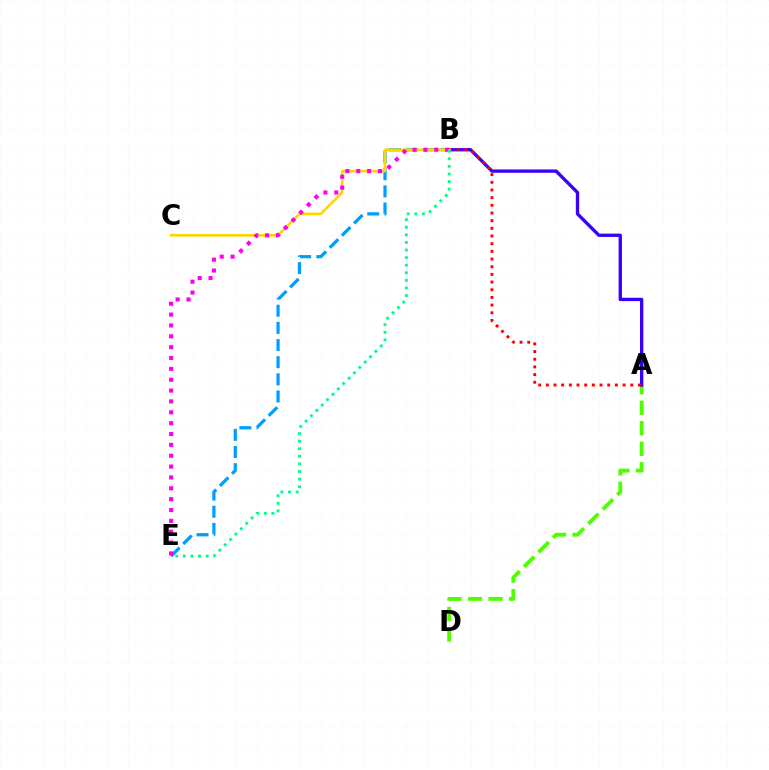{('A', 'D'): [{'color': '#4fff00', 'line_style': 'dashed', 'thickness': 2.79}], ('A', 'B'): [{'color': '#3700ff', 'line_style': 'solid', 'thickness': 2.41}, {'color': '#ff0000', 'line_style': 'dotted', 'thickness': 2.08}], ('B', 'E'): [{'color': '#009eff', 'line_style': 'dashed', 'thickness': 2.33}, {'color': '#ff00ed', 'line_style': 'dotted', 'thickness': 2.95}, {'color': '#00ff86', 'line_style': 'dotted', 'thickness': 2.06}], ('B', 'C'): [{'color': '#ffd500', 'line_style': 'solid', 'thickness': 1.88}]}